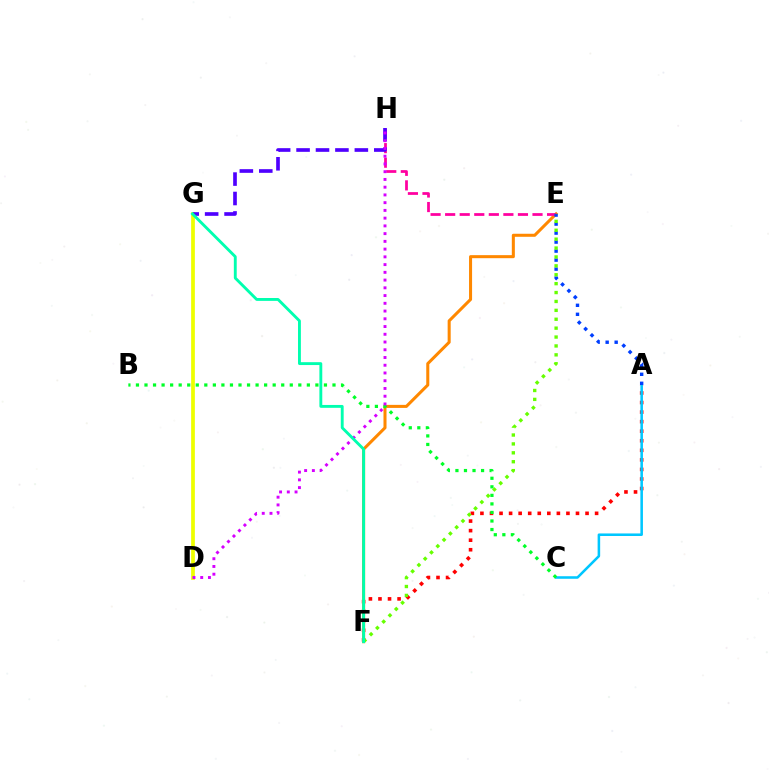{('A', 'F'): [{'color': '#ff0000', 'line_style': 'dotted', 'thickness': 2.6}], ('D', 'G'): [{'color': '#eeff00', 'line_style': 'solid', 'thickness': 2.69}], ('E', 'F'): [{'color': '#ff8800', 'line_style': 'solid', 'thickness': 2.19}, {'color': '#66ff00', 'line_style': 'dotted', 'thickness': 2.42}], ('E', 'H'): [{'color': '#ff00a0', 'line_style': 'dashed', 'thickness': 1.98}], ('G', 'H'): [{'color': '#4f00ff', 'line_style': 'dashed', 'thickness': 2.64}], ('A', 'C'): [{'color': '#00c7ff', 'line_style': 'solid', 'thickness': 1.84}], ('B', 'C'): [{'color': '#00ff27', 'line_style': 'dotted', 'thickness': 2.32}], ('A', 'E'): [{'color': '#003fff', 'line_style': 'dotted', 'thickness': 2.45}], ('D', 'H'): [{'color': '#d600ff', 'line_style': 'dotted', 'thickness': 2.1}], ('F', 'G'): [{'color': '#00ffaf', 'line_style': 'solid', 'thickness': 2.07}]}